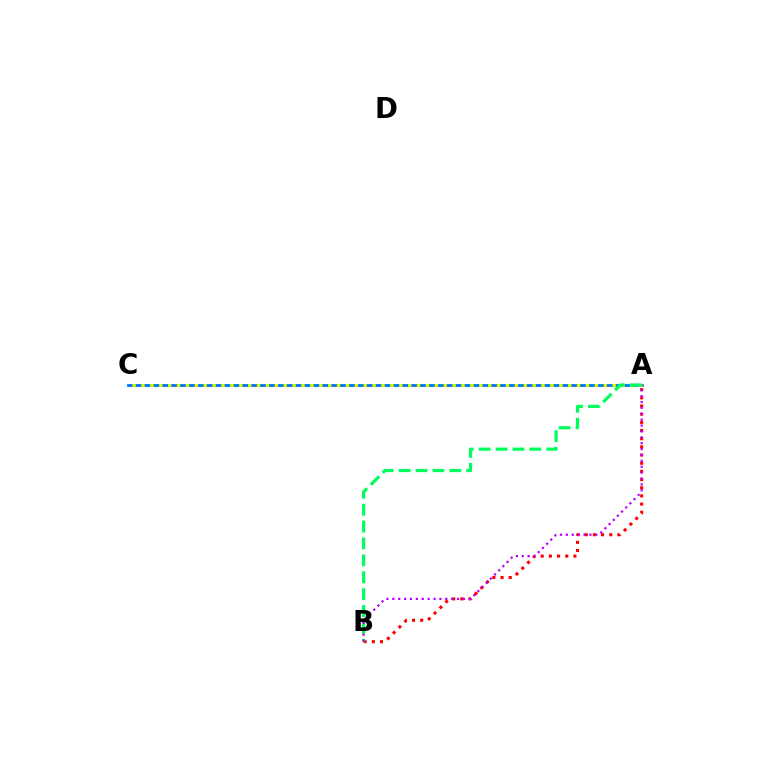{('A', 'B'): [{'color': '#ff0000', 'line_style': 'dotted', 'thickness': 2.22}, {'color': '#00ff5c', 'line_style': 'dashed', 'thickness': 2.3}, {'color': '#b900ff', 'line_style': 'dotted', 'thickness': 1.6}], ('A', 'C'): [{'color': '#0074ff', 'line_style': 'solid', 'thickness': 1.99}, {'color': '#d1ff00', 'line_style': 'dotted', 'thickness': 2.42}]}